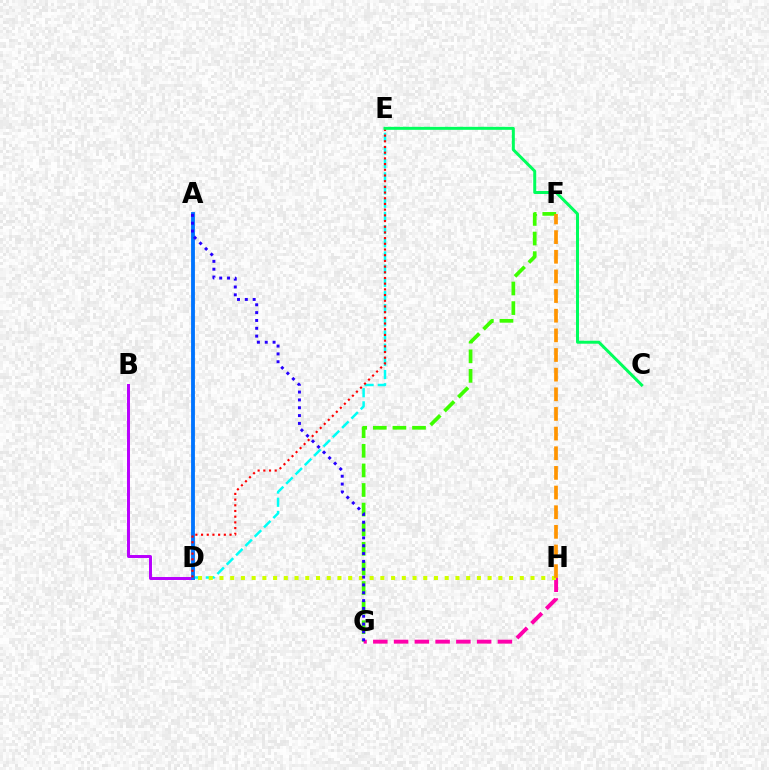{('F', 'G'): [{'color': '#3dff00', 'line_style': 'dashed', 'thickness': 2.66}], ('D', 'E'): [{'color': '#00fff6', 'line_style': 'dashed', 'thickness': 1.79}, {'color': '#ff0000', 'line_style': 'dotted', 'thickness': 1.55}], ('B', 'D'): [{'color': '#b900ff', 'line_style': 'solid', 'thickness': 2.14}], ('A', 'D'): [{'color': '#0074ff', 'line_style': 'solid', 'thickness': 2.76}], ('G', 'H'): [{'color': '#ff00ac', 'line_style': 'dashed', 'thickness': 2.82}], ('D', 'H'): [{'color': '#d1ff00', 'line_style': 'dotted', 'thickness': 2.91}], ('A', 'G'): [{'color': '#2500ff', 'line_style': 'dotted', 'thickness': 2.13}], ('F', 'H'): [{'color': '#ff9400', 'line_style': 'dashed', 'thickness': 2.67}], ('C', 'E'): [{'color': '#00ff5c', 'line_style': 'solid', 'thickness': 2.15}]}